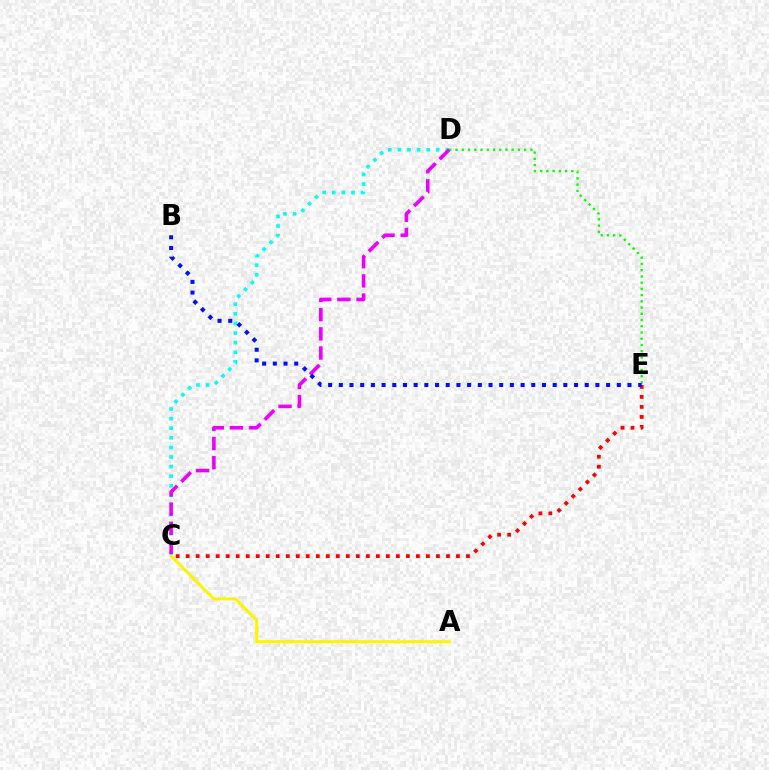{('D', 'E'): [{'color': '#08ff00', 'line_style': 'dotted', 'thickness': 1.69}], ('A', 'C'): [{'color': '#fcf500', 'line_style': 'solid', 'thickness': 2.18}], ('C', 'E'): [{'color': '#ff0000', 'line_style': 'dotted', 'thickness': 2.72}], ('C', 'D'): [{'color': '#00fff6', 'line_style': 'dotted', 'thickness': 2.61}, {'color': '#ee00ff', 'line_style': 'dashed', 'thickness': 2.6}], ('B', 'E'): [{'color': '#0010ff', 'line_style': 'dotted', 'thickness': 2.9}]}